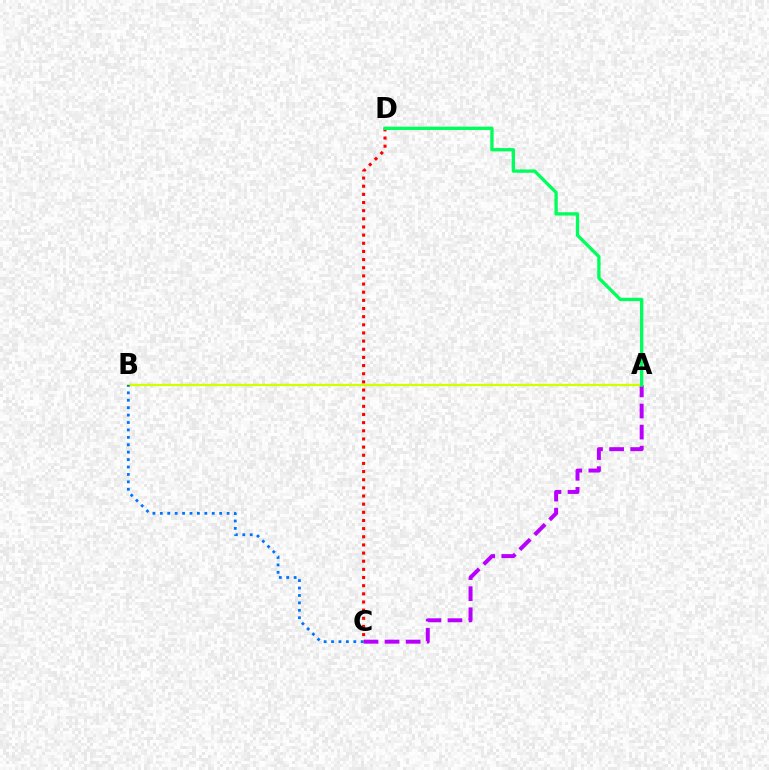{('A', 'C'): [{'color': '#b900ff', 'line_style': 'dashed', 'thickness': 2.86}], ('C', 'D'): [{'color': '#ff0000', 'line_style': 'dotted', 'thickness': 2.21}], ('A', 'B'): [{'color': '#d1ff00', 'line_style': 'solid', 'thickness': 1.64}], ('A', 'D'): [{'color': '#00ff5c', 'line_style': 'solid', 'thickness': 2.39}], ('B', 'C'): [{'color': '#0074ff', 'line_style': 'dotted', 'thickness': 2.02}]}